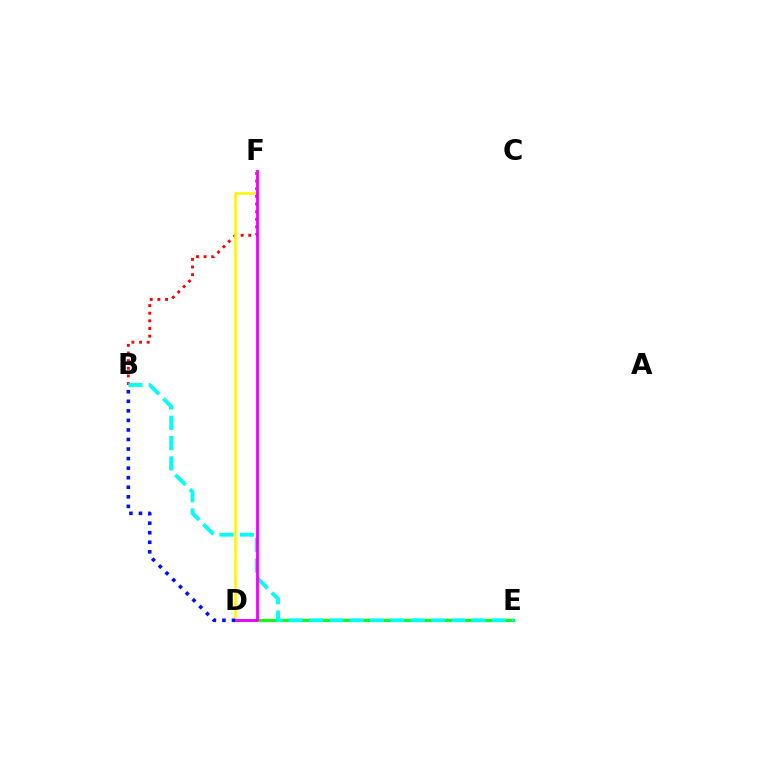{('D', 'E'): [{'color': '#08ff00', 'line_style': 'solid', 'thickness': 2.09}], ('B', 'F'): [{'color': '#ff0000', 'line_style': 'dotted', 'thickness': 2.08}], ('D', 'F'): [{'color': '#fcf500', 'line_style': 'solid', 'thickness': 1.8}, {'color': '#ee00ff', 'line_style': 'solid', 'thickness': 2.02}], ('B', 'E'): [{'color': '#00fff6', 'line_style': 'dashed', 'thickness': 2.76}], ('B', 'D'): [{'color': '#0010ff', 'line_style': 'dotted', 'thickness': 2.6}]}